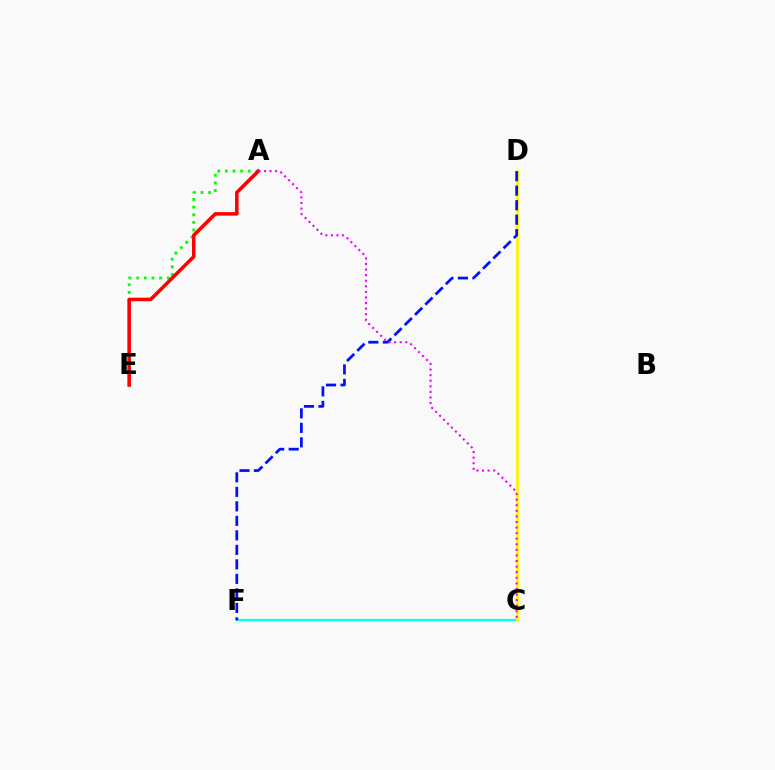{('A', 'E'): [{'color': '#08ff00', 'line_style': 'dotted', 'thickness': 2.07}, {'color': '#ff0000', 'line_style': 'solid', 'thickness': 2.55}], ('C', 'F'): [{'color': '#00fff6', 'line_style': 'solid', 'thickness': 1.65}], ('C', 'D'): [{'color': '#fcf500', 'line_style': 'solid', 'thickness': 1.93}], ('D', 'F'): [{'color': '#0010ff', 'line_style': 'dashed', 'thickness': 1.97}], ('A', 'C'): [{'color': '#ee00ff', 'line_style': 'dotted', 'thickness': 1.52}]}